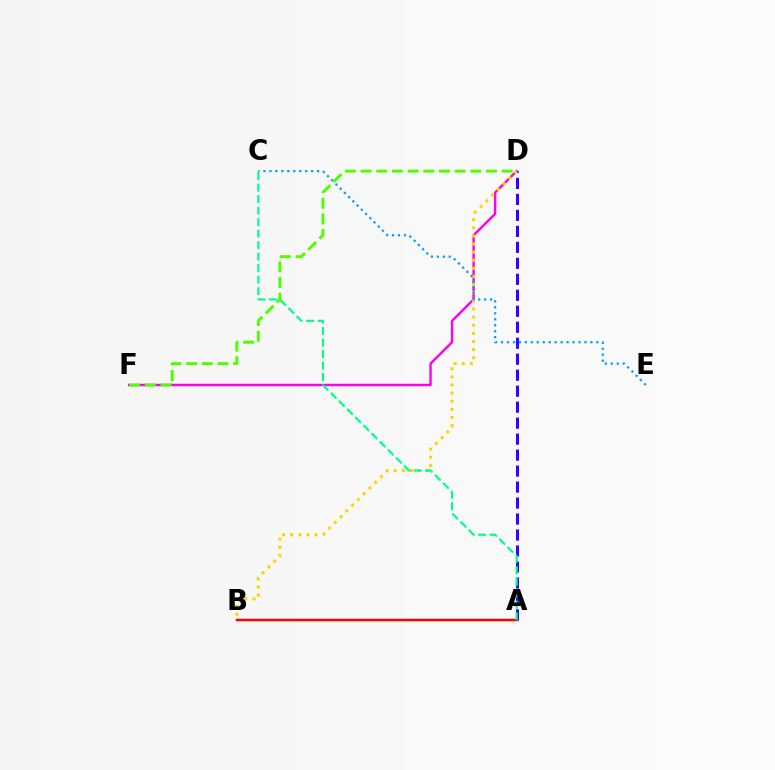{('A', 'B'): [{'color': '#ff0000', 'line_style': 'solid', 'thickness': 1.79}], ('D', 'F'): [{'color': '#ff00ed', 'line_style': 'solid', 'thickness': 1.74}, {'color': '#4fff00', 'line_style': 'dashed', 'thickness': 2.13}], ('A', 'D'): [{'color': '#3700ff', 'line_style': 'dashed', 'thickness': 2.17}], ('B', 'D'): [{'color': '#ffd500', 'line_style': 'dotted', 'thickness': 2.21}], ('C', 'E'): [{'color': '#009eff', 'line_style': 'dotted', 'thickness': 1.62}], ('A', 'C'): [{'color': '#00ff86', 'line_style': 'dashed', 'thickness': 1.56}]}